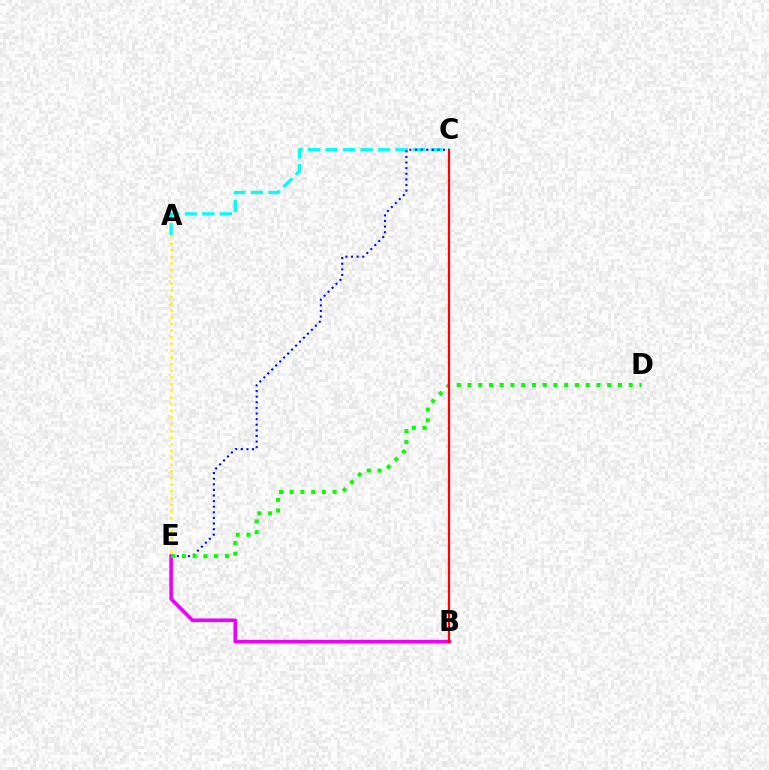{('A', 'C'): [{'color': '#00fff6', 'line_style': 'dashed', 'thickness': 2.38}], ('B', 'E'): [{'color': '#ee00ff', 'line_style': 'solid', 'thickness': 2.6}], ('C', 'E'): [{'color': '#0010ff', 'line_style': 'dotted', 'thickness': 1.52}], ('D', 'E'): [{'color': '#08ff00', 'line_style': 'dotted', 'thickness': 2.92}], ('A', 'E'): [{'color': '#fcf500', 'line_style': 'dotted', 'thickness': 1.82}], ('B', 'C'): [{'color': '#ff0000', 'line_style': 'solid', 'thickness': 1.61}]}